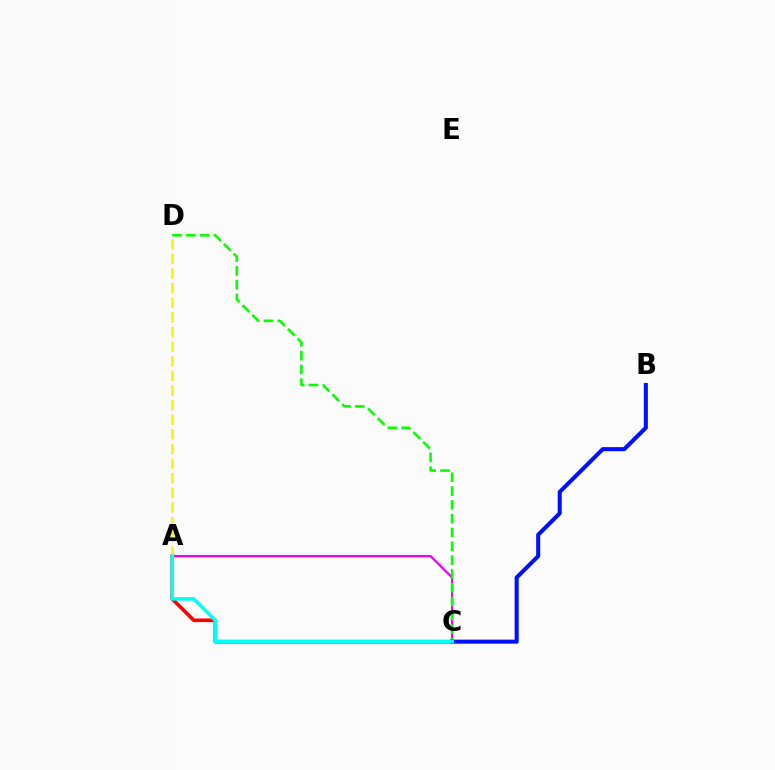{('A', 'C'): [{'color': '#ee00ff', 'line_style': 'solid', 'thickness': 1.65}, {'color': '#ff0000', 'line_style': 'solid', 'thickness': 2.62}, {'color': '#00fff6', 'line_style': 'solid', 'thickness': 2.59}], ('C', 'D'): [{'color': '#08ff00', 'line_style': 'dashed', 'thickness': 1.87}], ('A', 'D'): [{'color': '#fcf500', 'line_style': 'dashed', 'thickness': 1.99}], ('B', 'C'): [{'color': '#0010ff', 'line_style': 'solid', 'thickness': 2.92}]}